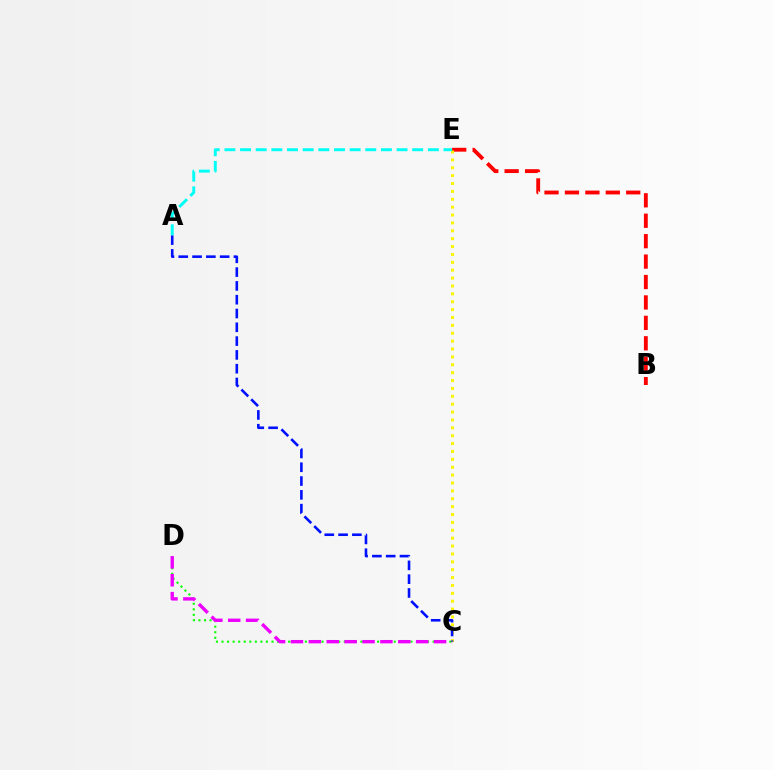{('B', 'E'): [{'color': '#ff0000', 'line_style': 'dashed', 'thickness': 2.77}], ('C', 'D'): [{'color': '#08ff00', 'line_style': 'dotted', 'thickness': 1.51}, {'color': '#ee00ff', 'line_style': 'dashed', 'thickness': 2.43}], ('C', 'E'): [{'color': '#fcf500', 'line_style': 'dotted', 'thickness': 2.14}], ('A', 'C'): [{'color': '#0010ff', 'line_style': 'dashed', 'thickness': 1.87}], ('A', 'E'): [{'color': '#00fff6', 'line_style': 'dashed', 'thickness': 2.13}]}